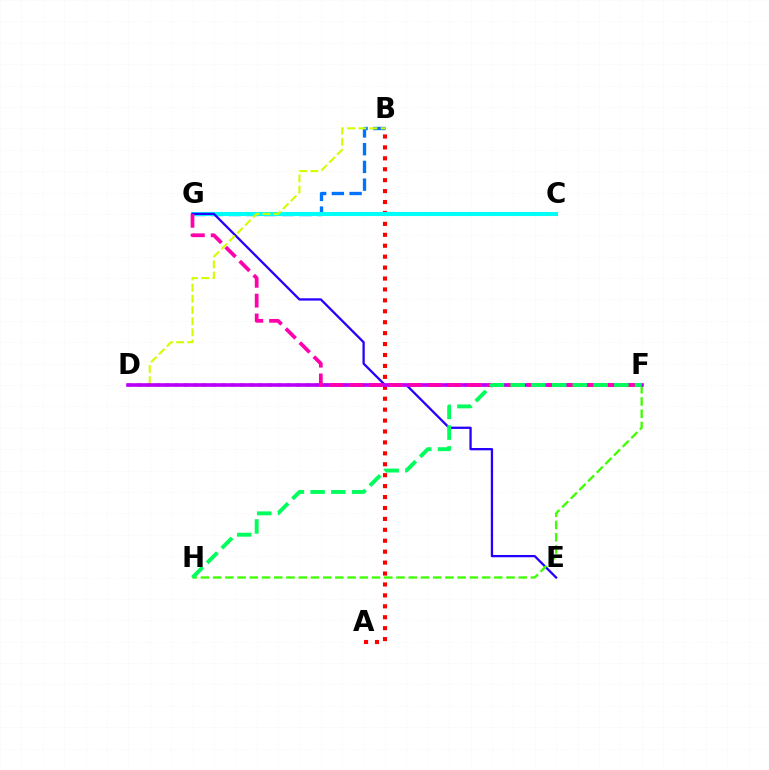{('A', 'B'): [{'color': '#ff0000', 'line_style': 'dotted', 'thickness': 2.97}], ('B', 'G'): [{'color': '#0074ff', 'line_style': 'dashed', 'thickness': 2.41}], ('D', 'F'): [{'color': '#ff9400', 'line_style': 'dotted', 'thickness': 2.54}, {'color': '#b900ff', 'line_style': 'solid', 'thickness': 2.62}], ('C', 'G'): [{'color': '#00fff6', 'line_style': 'solid', 'thickness': 2.92}], ('E', 'G'): [{'color': '#2500ff', 'line_style': 'solid', 'thickness': 1.65}], ('F', 'H'): [{'color': '#3dff00', 'line_style': 'dashed', 'thickness': 1.66}, {'color': '#00ff5c', 'line_style': 'dashed', 'thickness': 2.82}], ('B', 'D'): [{'color': '#d1ff00', 'line_style': 'dashed', 'thickness': 1.52}], ('F', 'G'): [{'color': '#ff00ac', 'line_style': 'dashed', 'thickness': 2.69}]}